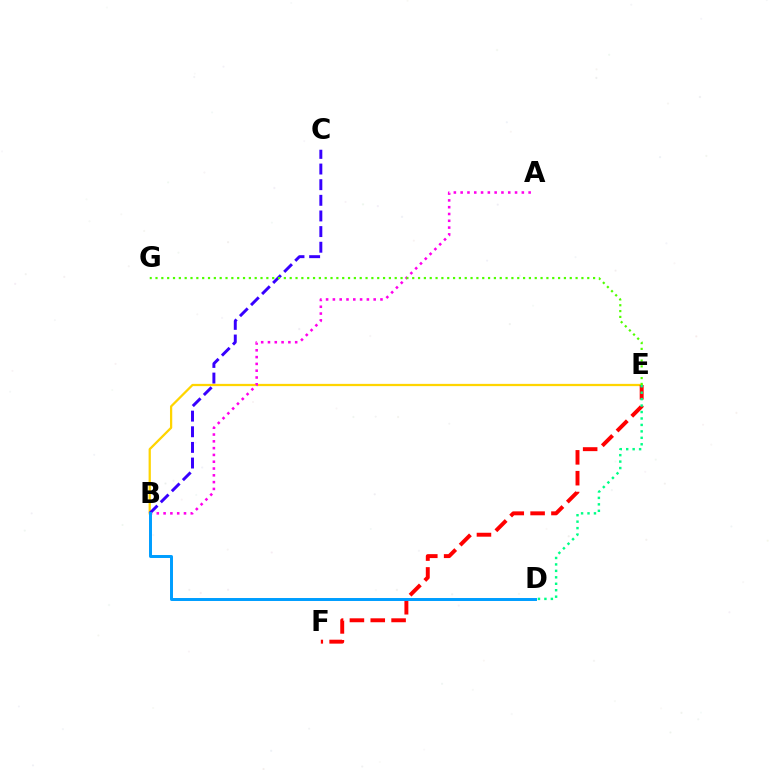{('B', 'E'): [{'color': '#ffd500', 'line_style': 'solid', 'thickness': 1.62}], ('E', 'F'): [{'color': '#ff0000', 'line_style': 'dashed', 'thickness': 2.83}], ('B', 'C'): [{'color': '#3700ff', 'line_style': 'dashed', 'thickness': 2.12}], ('A', 'B'): [{'color': '#ff00ed', 'line_style': 'dotted', 'thickness': 1.85}], ('D', 'E'): [{'color': '#00ff86', 'line_style': 'dotted', 'thickness': 1.75}], ('E', 'G'): [{'color': '#4fff00', 'line_style': 'dotted', 'thickness': 1.59}], ('B', 'D'): [{'color': '#009eff', 'line_style': 'solid', 'thickness': 2.14}]}